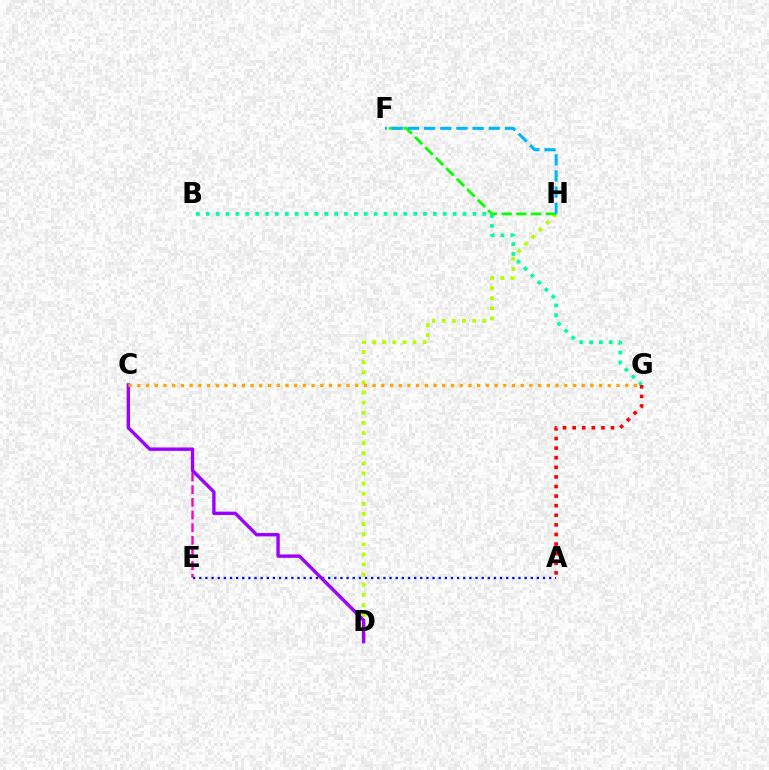{('C', 'E'): [{'color': '#ff00bd', 'line_style': 'dashed', 'thickness': 1.72}], ('B', 'G'): [{'color': '#00ff9d', 'line_style': 'dotted', 'thickness': 2.68}], ('D', 'H'): [{'color': '#b3ff00', 'line_style': 'dotted', 'thickness': 2.75}], ('A', 'E'): [{'color': '#0010ff', 'line_style': 'dotted', 'thickness': 1.67}], ('C', 'D'): [{'color': '#9b00ff', 'line_style': 'solid', 'thickness': 2.43}], ('A', 'G'): [{'color': '#ff0000', 'line_style': 'dotted', 'thickness': 2.61}], ('F', 'H'): [{'color': '#08ff00', 'line_style': 'dashed', 'thickness': 2.01}, {'color': '#00b5ff', 'line_style': 'dashed', 'thickness': 2.19}], ('C', 'G'): [{'color': '#ffa500', 'line_style': 'dotted', 'thickness': 2.37}]}